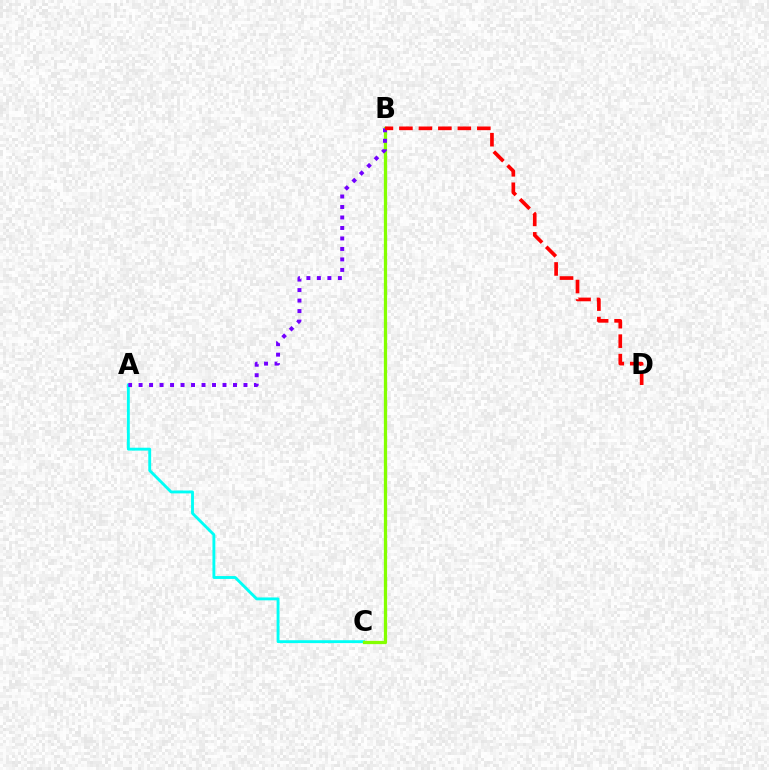{('A', 'C'): [{'color': '#00fff6', 'line_style': 'solid', 'thickness': 2.07}], ('B', 'C'): [{'color': '#84ff00', 'line_style': 'solid', 'thickness': 2.35}], ('A', 'B'): [{'color': '#7200ff', 'line_style': 'dotted', 'thickness': 2.85}], ('B', 'D'): [{'color': '#ff0000', 'line_style': 'dashed', 'thickness': 2.65}]}